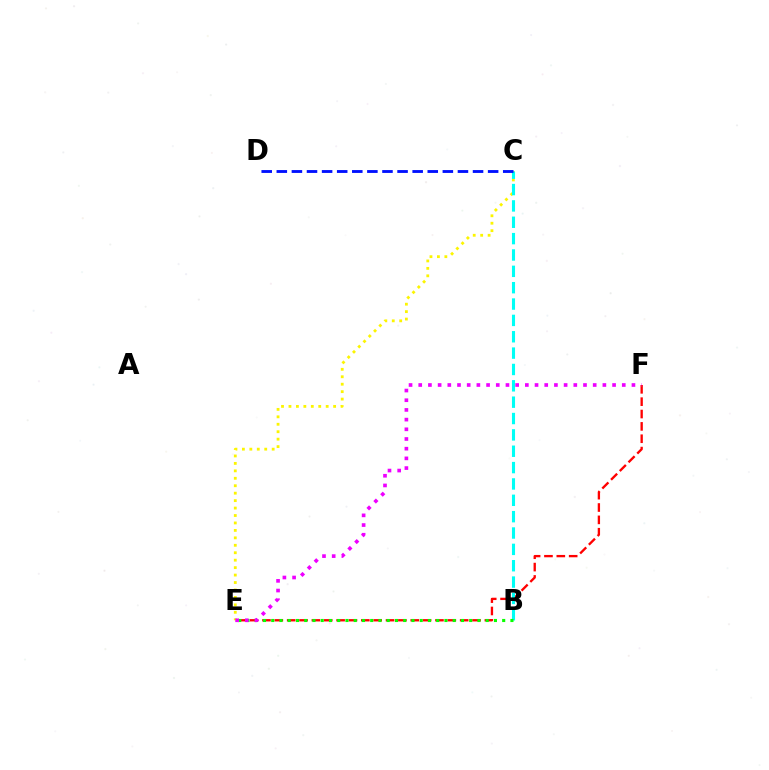{('E', 'F'): [{'color': '#ff0000', 'line_style': 'dashed', 'thickness': 1.68}, {'color': '#ee00ff', 'line_style': 'dotted', 'thickness': 2.63}], ('C', 'E'): [{'color': '#fcf500', 'line_style': 'dotted', 'thickness': 2.02}], ('B', 'C'): [{'color': '#00fff6', 'line_style': 'dashed', 'thickness': 2.22}], ('C', 'D'): [{'color': '#0010ff', 'line_style': 'dashed', 'thickness': 2.05}], ('B', 'E'): [{'color': '#08ff00', 'line_style': 'dotted', 'thickness': 2.24}]}